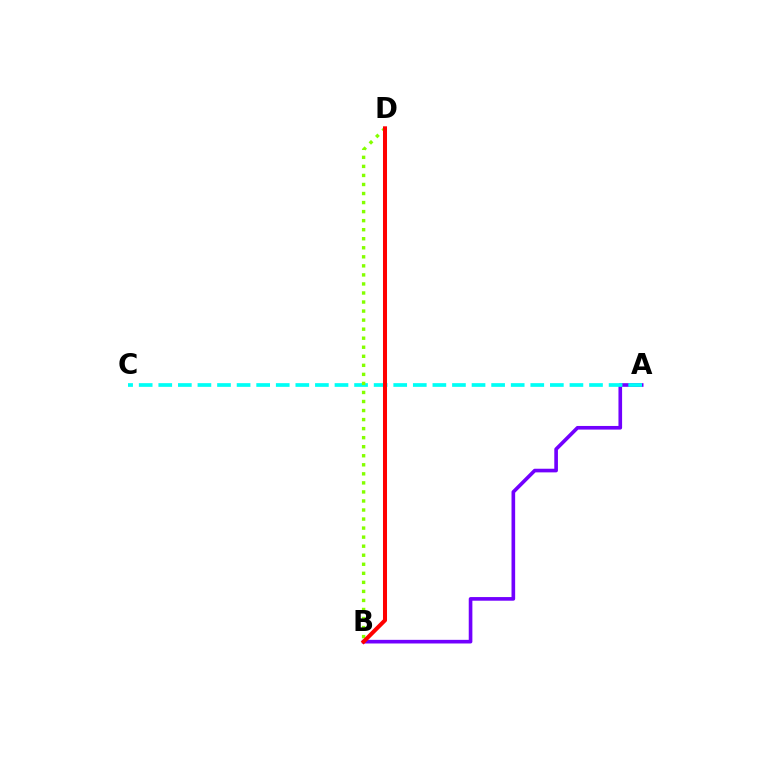{('A', 'B'): [{'color': '#7200ff', 'line_style': 'solid', 'thickness': 2.62}], ('A', 'C'): [{'color': '#00fff6', 'line_style': 'dashed', 'thickness': 2.66}], ('B', 'D'): [{'color': '#84ff00', 'line_style': 'dotted', 'thickness': 2.46}, {'color': '#ff0000', 'line_style': 'solid', 'thickness': 2.9}]}